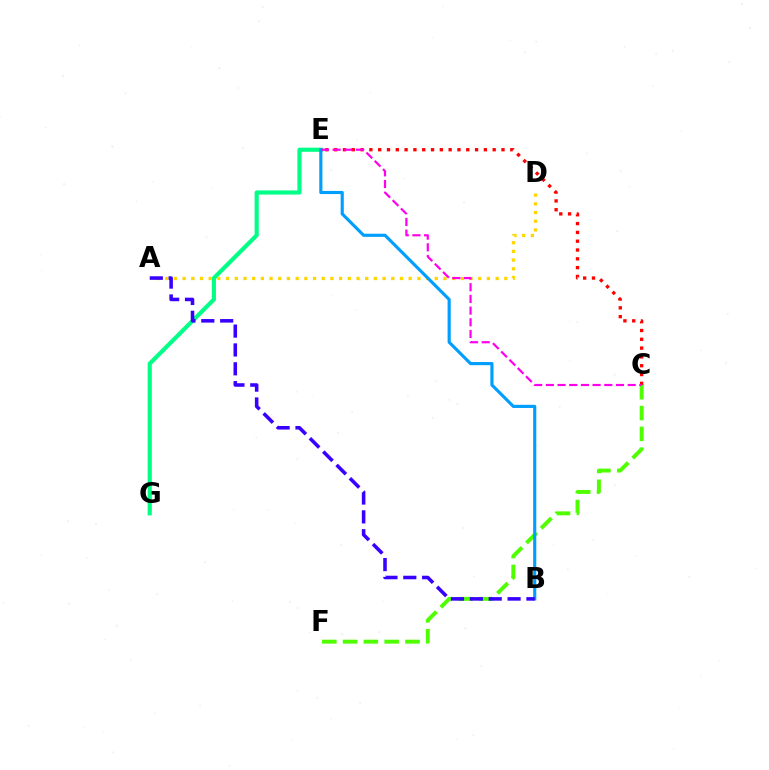{('E', 'G'): [{'color': '#00ff86', 'line_style': 'solid', 'thickness': 2.98}], ('C', 'F'): [{'color': '#4fff00', 'line_style': 'dashed', 'thickness': 2.83}], ('A', 'D'): [{'color': '#ffd500', 'line_style': 'dotted', 'thickness': 2.36}], ('B', 'E'): [{'color': '#009eff', 'line_style': 'solid', 'thickness': 2.26}], ('C', 'E'): [{'color': '#ff0000', 'line_style': 'dotted', 'thickness': 2.39}, {'color': '#ff00ed', 'line_style': 'dashed', 'thickness': 1.59}], ('A', 'B'): [{'color': '#3700ff', 'line_style': 'dashed', 'thickness': 2.56}]}